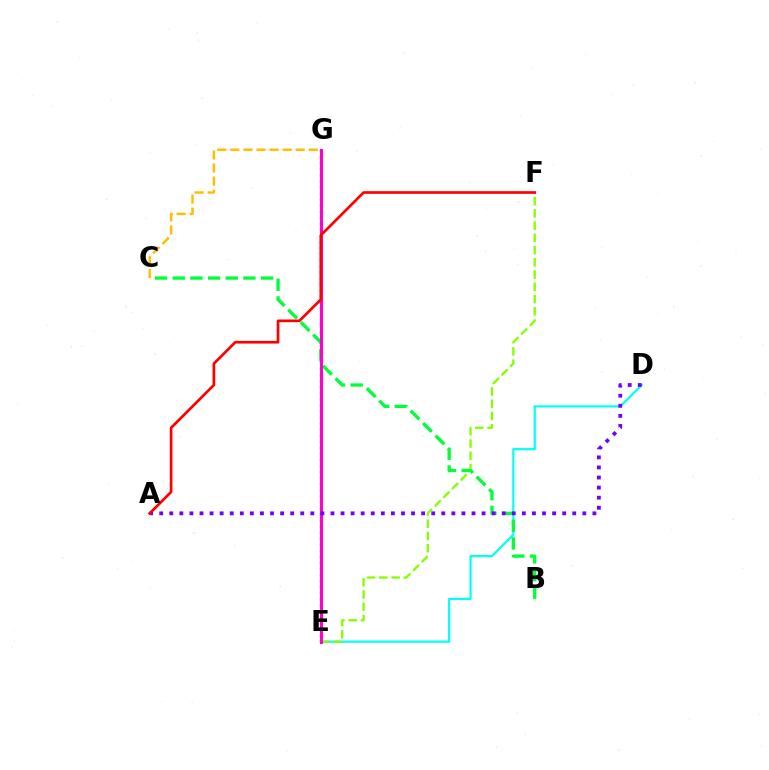{('E', 'G'): [{'color': '#004bff', 'line_style': 'dotted', 'thickness': 1.65}, {'color': '#ff00cf', 'line_style': 'solid', 'thickness': 2.2}], ('D', 'E'): [{'color': '#00fff6', 'line_style': 'solid', 'thickness': 1.58}], ('E', 'F'): [{'color': '#84ff00', 'line_style': 'dashed', 'thickness': 1.66}], ('B', 'C'): [{'color': '#00ff39', 'line_style': 'dashed', 'thickness': 2.4}], ('C', 'G'): [{'color': '#ffbd00', 'line_style': 'dashed', 'thickness': 1.78}], ('A', 'D'): [{'color': '#7200ff', 'line_style': 'dotted', 'thickness': 2.74}], ('A', 'F'): [{'color': '#ff0000', 'line_style': 'solid', 'thickness': 1.93}]}